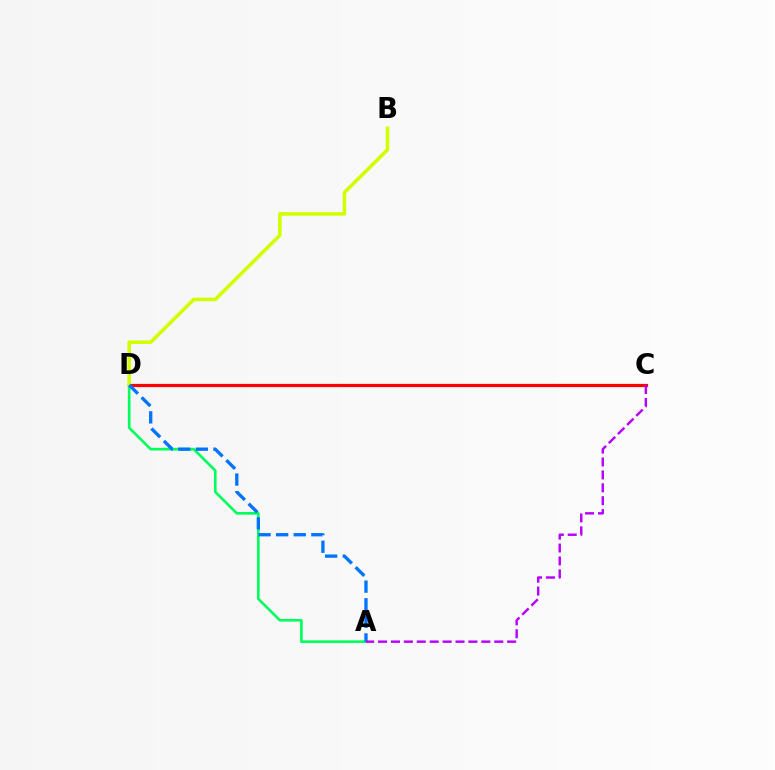{('C', 'D'): [{'color': '#ff0000', 'line_style': 'solid', 'thickness': 2.32}], ('A', 'D'): [{'color': '#00ff5c', 'line_style': 'solid', 'thickness': 1.9}, {'color': '#0074ff', 'line_style': 'dashed', 'thickness': 2.39}], ('B', 'D'): [{'color': '#d1ff00', 'line_style': 'solid', 'thickness': 2.57}], ('A', 'C'): [{'color': '#b900ff', 'line_style': 'dashed', 'thickness': 1.75}]}